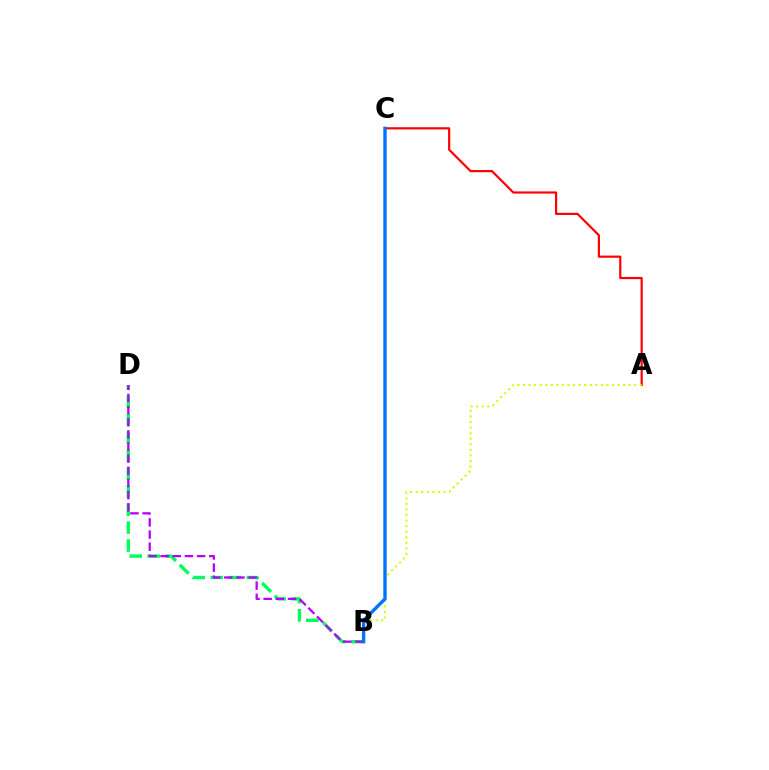{('A', 'C'): [{'color': '#ff0000', 'line_style': 'solid', 'thickness': 1.57}], ('B', 'D'): [{'color': '#00ff5c', 'line_style': 'dashed', 'thickness': 2.44}, {'color': '#b900ff', 'line_style': 'dashed', 'thickness': 1.65}], ('A', 'B'): [{'color': '#d1ff00', 'line_style': 'dotted', 'thickness': 1.51}], ('B', 'C'): [{'color': '#0074ff', 'line_style': 'solid', 'thickness': 2.43}]}